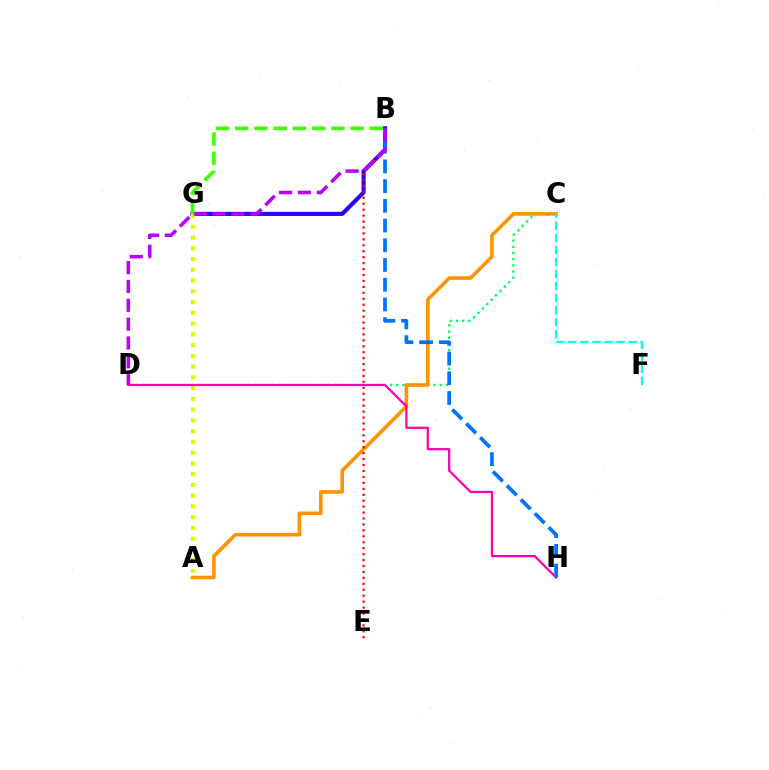{('C', 'D'): [{'color': '#00ff5c', 'line_style': 'dotted', 'thickness': 1.68}], ('B', 'G'): [{'color': '#2500ff', 'line_style': 'solid', 'thickness': 2.96}, {'color': '#3dff00', 'line_style': 'dashed', 'thickness': 2.61}], ('A', 'C'): [{'color': '#ff9400', 'line_style': 'solid', 'thickness': 2.6}], ('A', 'G'): [{'color': '#d1ff00', 'line_style': 'dotted', 'thickness': 2.92}], ('B', 'E'): [{'color': '#ff0000', 'line_style': 'dotted', 'thickness': 1.61}], ('D', 'H'): [{'color': '#ff00ac', 'line_style': 'solid', 'thickness': 1.62}], ('B', 'H'): [{'color': '#0074ff', 'line_style': 'dashed', 'thickness': 2.68}], ('B', 'D'): [{'color': '#b900ff', 'line_style': 'dashed', 'thickness': 2.56}], ('C', 'F'): [{'color': '#00fff6', 'line_style': 'dashed', 'thickness': 1.64}]}